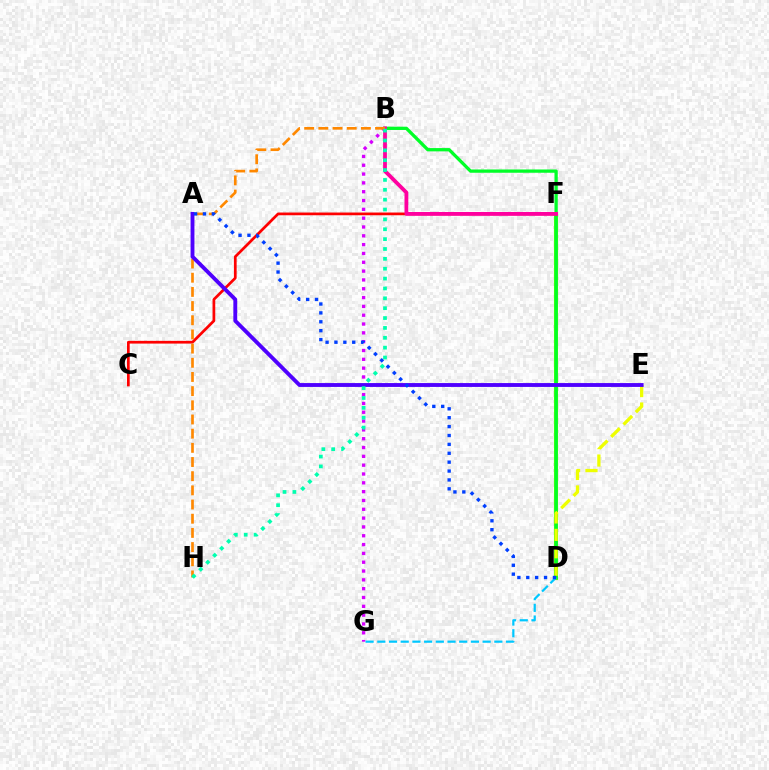{('D', 'F'): [{'color': '#66ff00', 'line_style': 'solid', 'thickness': 2.94}], ('B', 'D'): [{'color': '#00ff27', 'line_style': 'solid', 'thickness': 2.36}], ('B', 'G'): [{'color': '#d600ff', 'line_style': 'dotted', 'thickness': 2.4}], ('C', 'F'): [{'color': '#ff0000', 'line_style': 'solid', 'thickness': 1.96}], ('D', 'G'): [{'color': '#00c7ff', 'line_style': 'dashed', 'thickness': 1.59}], ('B', 'F'): [{'color': '#ff00a0', 'line_style': 'solid', 'thickness': 2.73}], ('B', 'H'): [{'color': '#ff8800', 'line_style': 'dashed', 'thickness': 1.93}, {'color': '#00ffaf', 'line_style': 'dotted', 'thickness': 2.68}], ('D', 'E'): [{'color': '#eeff00', 'line_style': 'dashed', 'thickness': 2.37}], ('A', 'E'): [{'color': '#4f00ff', 'line_style': 'solid', 'thickness': 2.78}], ('A', 'D'): [{'color': '#003fff', 'line_style': 'dotted', 'thickness': 2.42}]}